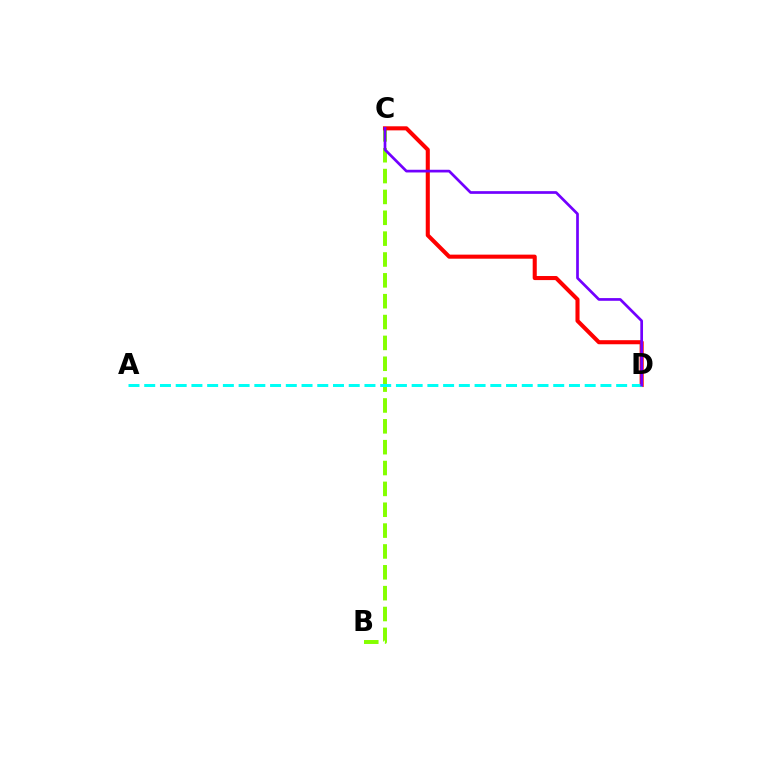{('B', 'C'): [{'color': '#84ff00', 'line_style': 'dashed', 'thickness': 2.83}], ('C', 'D'): [{'color': '#ff0000', 'line_style': 'solid', 'thickness': 2.93}, {'color': '#7200ff', 'line_style': 'solid', 'thickness': 1.94}], ('A', 'D'): [{'color': '#00fff6', 'line_style': 'dashed', 'thickness': 2.14}]}